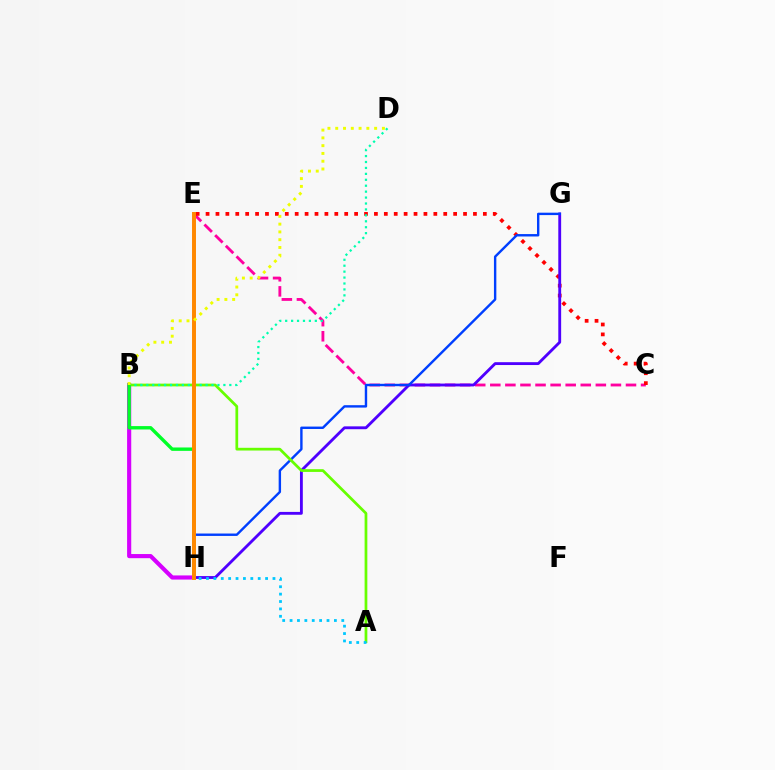{('C', 'E'): [{'color': '#ff00a0', 'line_style': 'dashed', 'thickness': 2.05}, {'color': '#ff0000', 'line_style': 'dotted', 'thickness': 2.69}], ('G', 'H'): [{'color': '#4f00ff', 'line_style': 'solid', 'thickness': 2.05}, {'color': '#003fff', 'line_style': 'solid', 'thickness': 1.73}], ('B', 'H'): [{'color': '#d600ff', 'line_style': 'solid', 'thickness': 2.98}, {'color': '#00ff27', 'line_style': 'solid', 'thickness': 2.43}], ('A', 'B'): [{'color': '#66ff00', 'line_style': 'solid', 'thickness': 1.97}], ('B', 'D'): [{'color': '#00ffaf', 'line_style': 'dotted', 'thickness': 1.61}, {'color': '#eeff00', 'line_style': 'dotted', 'thickness': 2.11}], ('E', 'H'): [{'color': '#ff8800', 'line_style': 'solid', 'thickness': 2.85}], ('A', 'H'): [{'color': '#00c7ff', 'line_style': 'dotted', 'thickness': 2.01}]}